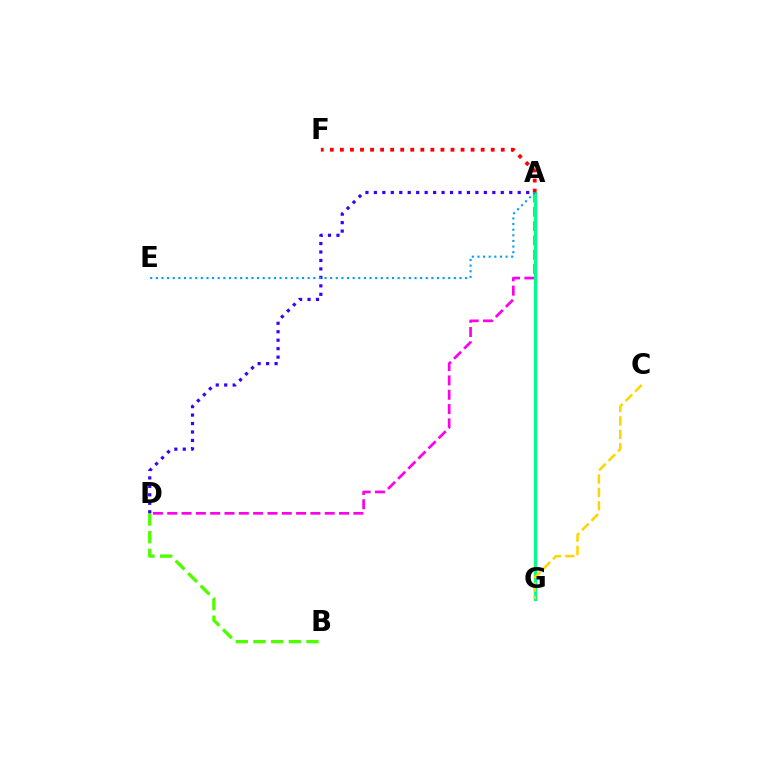{('A', 'D'): [{'color': '#ff00ed', 'line_style': 'dashed', 'thickness': 1.95}, {'color': '#3700ff', 'line_style': 'dotted', 'thickness': 2.3}], ('A', 'G'): [{'color': '#00ff86', 'line_style': 'solid', 'thickness': 2.3}], ('B', 'D'): [{'color': '#4fff00', 'line_style': 'dashed', 'thickness': 2.4}], ('A', 'F'): [{'color': '#ff0000', 'line_style': 'dotted', 'thickness': 2.73}], ('A', 'E'): [{'color': '#009eff', 'line_style': 'dotted', 'thickness': 1.53}], ('C', 'G'): [{'color': '#ffd500', 'line_style': 'dashed', 'thickness': 1.82}]}